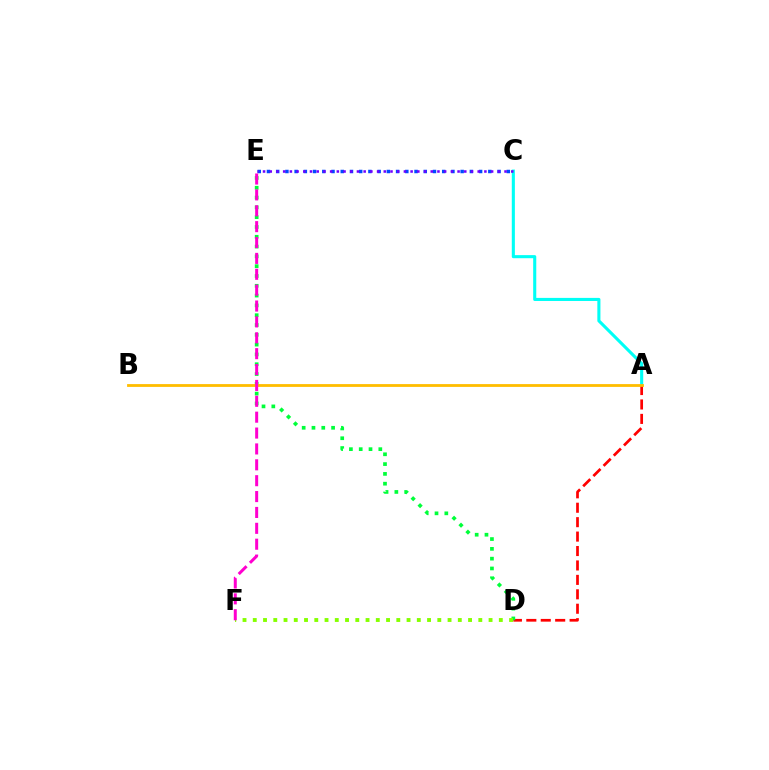{('A', 'C'): [{'color': '#00fff6', 'line_style': 'solid', 'thickness': 2.22}], ('A', 'D'): [{'color': '#ff0000', 'line_style': 'dashed', 'thickness': 1.96}], ('D', 'E'): [{'color': '#00ff39', 'line_style': 'dotted', 'thickness': 2.66}], ('C', 'E'): [{'color': '#004bff', 'line_style': 'dotted', 'thickness': 2.51}, {'color': '#7200ff', 'line_style': 'dotted', 'thickness': 1.82}], ('D', 'F'): [{'color': '#84ff00', 'line_style': 'dotted', 'thickness': 2.79}], ('A', 'B'): [{'color': '#ffbd00', 'line_style': 'solid', 'thickness': 2.02}], ('E', 'F'): [{'color': '#ff00cf', 'line_style': 'dashed', 'thickness': 2.16}]}